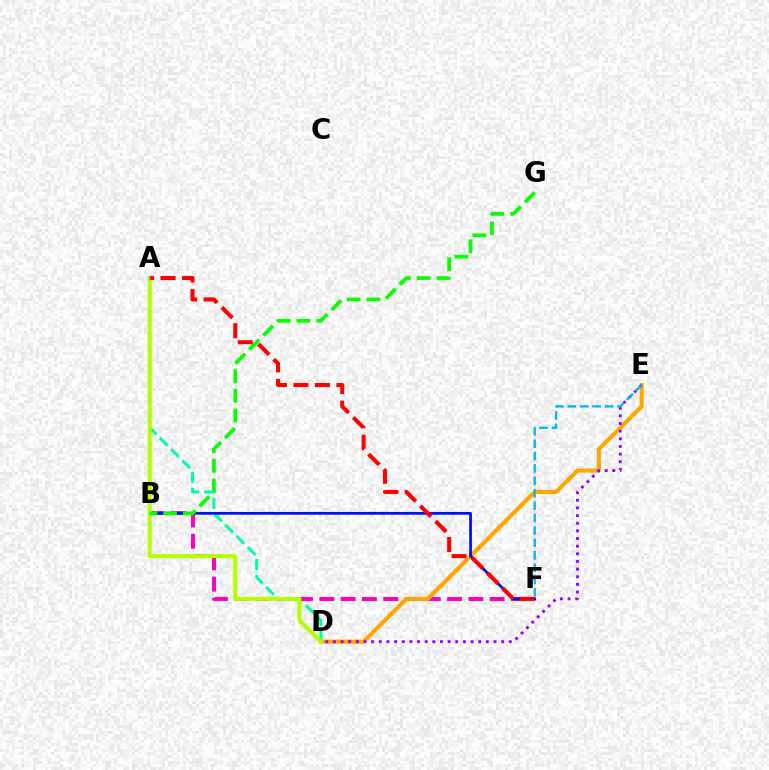{('A', 'D'): [{'color': '#00ff9d', 'line_style': 'dashed', 'thickness': 2.15}, {'color': '#b3ff00', 'line_style': 'solid', 'thickness': 2.88}], ('B', 'F'): [{'color': '#ff00bd', 'line_style': 'dashed', 'thickness': 2.89}, {'color': '#0010ff', 'line_style': 'solid', 'thickness': 1.98}], ('D', 'E'): [{'color': '#ffa500', 'line_style': 'solid', 'thickness': 2.96}, {'color': '#9b00ff', 'line_style': 'dotted', 'thickness': 2.08}], ('B', 'G'): [{'color': '#08ff00', 'line_style': 'dashed', 'thickness': 2.68}], ('A', 'F'): [{'color': '#ff0000', 'line_style': 'dashed', 'thickness': 2.92}], ('E', 'F'): [{'color': '#00b5ff', 'line_style': 'dashed', 'thickness': 1.68}]}